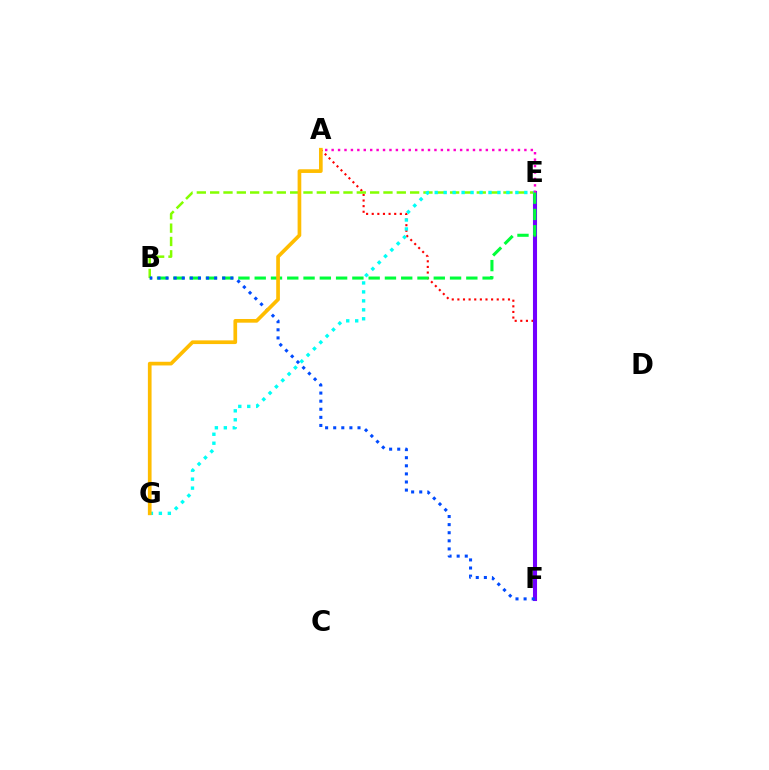{('A', 'F'): [{'color': '#ff0000', 'line_style': 'dotted', 'thickness': 1.53}], ('B', 'E'): [{'color': '#84ff00', 'line_style': 'dashed', 'thickness': 1.81}, {'color': '#00ff39', 'line_style': 'dashed', 'thickness': 2.21}], ('E', 'F'): [{'color': '#7200ff', 'line_style': 'solid', 'thickness': 2.94}], ('E', 'G'): [{'color': '#00fff6', 'line_style': 'dotted', 'thickness': 2.43}], ('A', 'E'): [{'color': '#ff00cf', 'line_style': 'dotted', 'thickness': 1.75}], ('B', 'F'): [{'color': '#004bff', 'line_style': 'dotted', 'thickness': 2.2}], ('A', 'G'): [{'color': '#ffbd00', 'line_style': 'solid', 'thickness': 2.65}]}